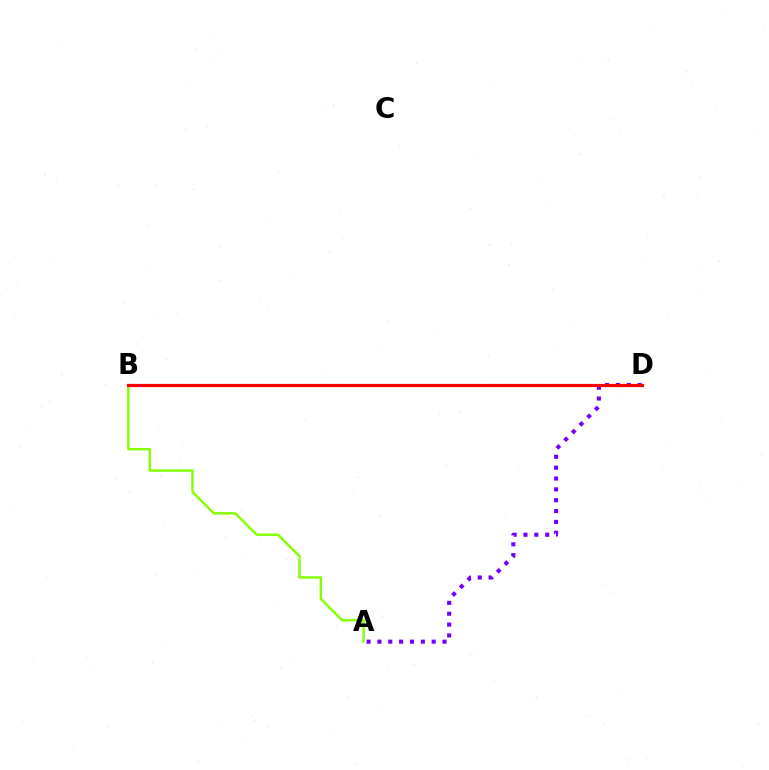{('A', 'B'): [{'color': '#84ff00', 'line_style': 'solid', 'thickness': 1.75}], ('B', 'D'): [{'color': '#00fff6', 'line_style': 'dashed', 'thickness': 2.22}, {'color': '#ff0000', 'line_style': 'solid', 'thickness': 2.28}], ('A', 'D'): [{'color': '#7200ff', 'line_style': 'dotted', 'thickness': 2.95}]}